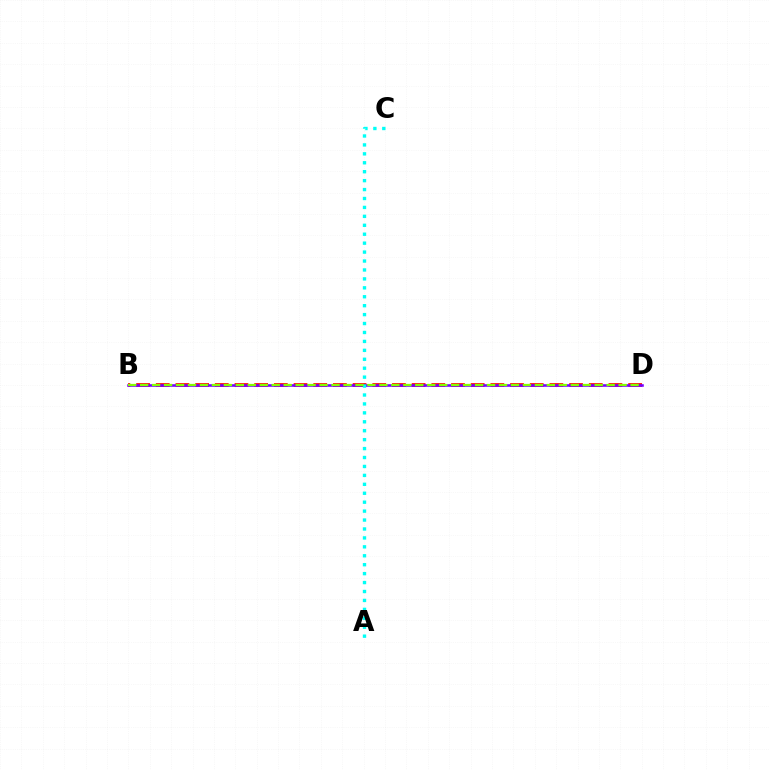{('B', 'D'): [{'color': '#ff0000', 'line_style': 'dashed', 'thickness': 2.67}, {'color': '#7200ff', 'line_style': 'solid', 'thickness': 1.85}, {'color': '#84ff00', 'line_style': 'dashed', 'thickness': 1.63}], ('A', 'C'): [{'color': '#00fff6', 'line_style': 'dotted', 'thickness': 2.43}]}